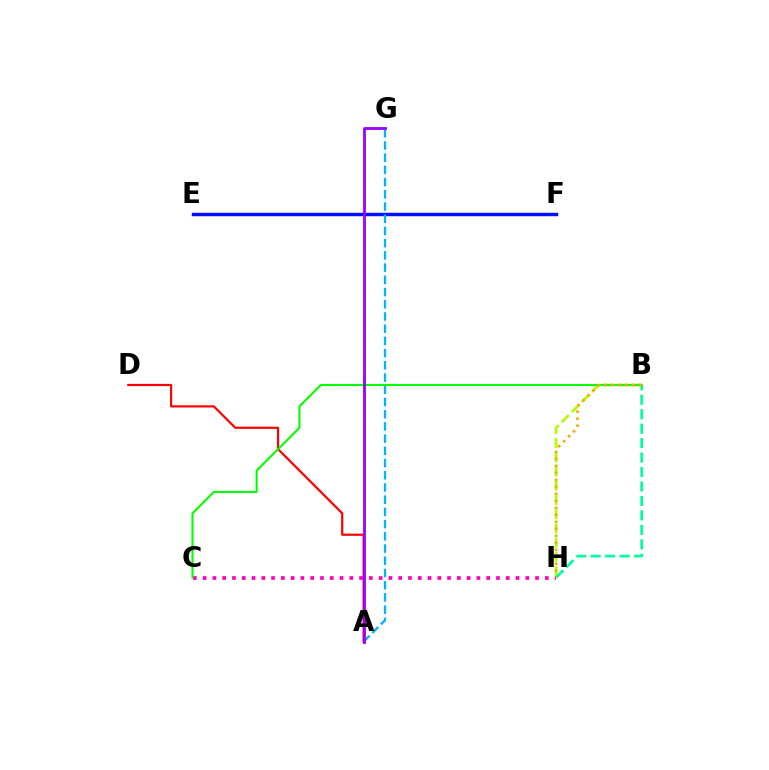{('B', 'H'): [{'color': '#b3ff00', 'line_style': 'dashed', 'thickness': 1.93}, {'color': '#00ff9d', 'line_style': 'dashed', 'thickness': 1.96}, {'color': '#ffa500', 'line_style': 'dotted', 'thickness': 1.9}], ('A', 'D'): [{'color': '#ff0000', 'line_style': 'solid', 'thickness': 1.57}], ('E', 'F'): [{'color': '#0010ff', 'line_style': 'solid', 'thickness': 2.47}], ('C', 'H'): [{'color': '#ff00bd', 'line_style': 'dotted', 'thickness': 2.66}], ('A', 'G'): [{'color': '#00b5ff', 'line_style': 'dashed', 'thickness': 1.66}, {'color': '#9b00ff', 'line_style': 'solid', 'thickness': 2.03}], ('B', 'C'): [{'color': '#08ff00', 'line_style': 'solid', 'thickness': 1.51}]}